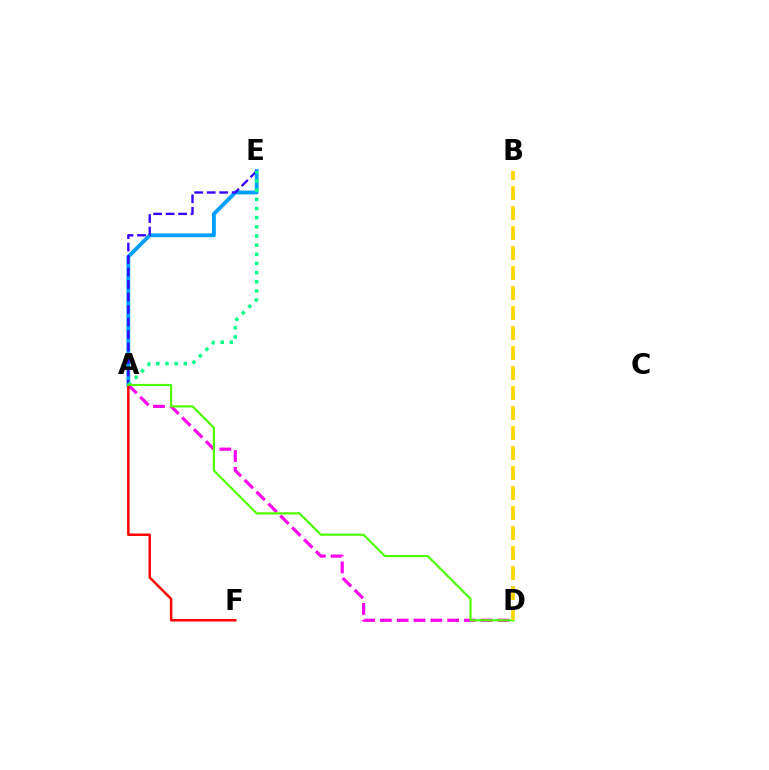{('A', 'E'): [{'color': '#009eff', 'line_style': 'solid', 'thickness': 2.75}, {'color': '#3700ff', 'line_style': 'dashed', 'thickness': 1.7}, {'color': '#00ff86', 'line_style': 'dotted', 'thickness': 2.49}], ('A', 'D'): [{'color': '#ff00ed', 'line_style': 'dashed', 'thickness': 2.28}, {'color': '#4fff00', 'line_style': 'solid', 'thickness': 1.56}], ('A', 'F'): [{'color': '#ff0000', 'line_style': 'solid', 'thickness': 1.79}], ('B', 'D'): [{'color': '#ffd500', 'line_style': 'dashed', 'thickness': 2.72}]}